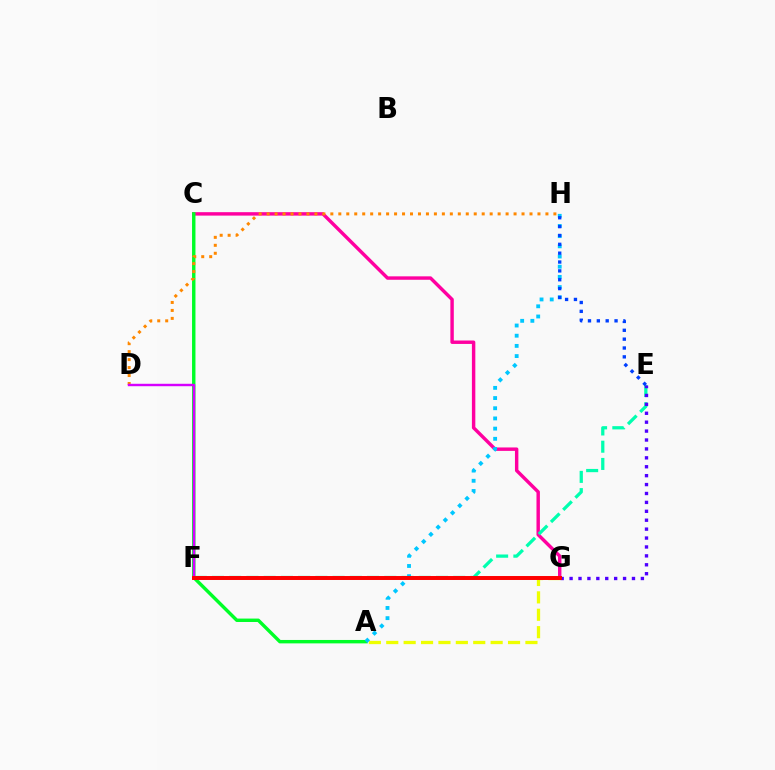{('C', 'G'): [{'color': '#ff00a0', 'line_style': 'solid', 'thickness': 2.47}], ('A', 'G'): [{'color': '#eeff00', 'line_style': 'dashed', 'thickness': 2.36}], ('A', 'C'): [{'color': '#00ff27', 'line_style': 'solid', 'thickness': 2.46}], ('E', 'F'): [{'color': '#00ffaf', 'line_style': 'dashed', 'thickness': 2.34}], ('F', 'G'): [{'color': '#66ff00', 'line_style': 'dotted', 'thickness': 1.57}, {'color': '#ff0000', 'line_style': 'solid', 'thickness': 2.85}], ('D', 'H'): [{'color': '#ff8800', 'line_style': 'dotted', 'thickness': 2.16}], ('A', 'H'): [{'color': '#00c7ff', 'line_style': 'dotted', 'thickness': 2.77}], ('E', 'H'): [{'color': '#003fff', 'line_style': 'dotted', 'thickness': 2.41}], ('D', 'F'): [{'color': '#d600ff', 'line_style': 'solid', 'thickness': 1.75}], ('E', 'G'): [{'color': '#4f00ff', 'line_style': 'dotted', 'thickness': 2.42}]}